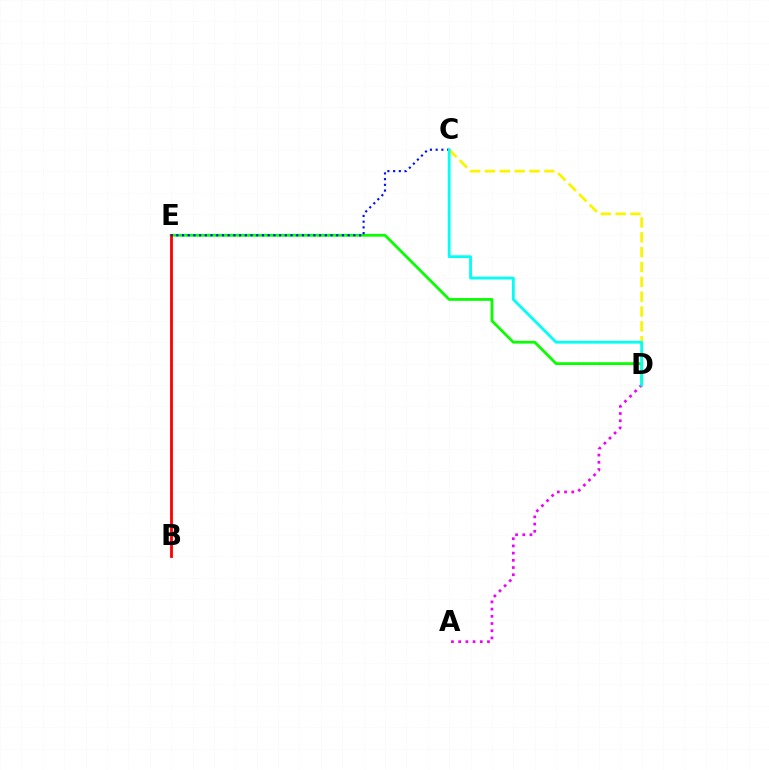{('D', 'E'): [{'color': '#08ff00', 'line_style': 'solid', 'thickness': 2.01}], ('C', 'D'): [{'color': '#fcf500', 'line_style': 'dashed', 'thickness': 2.02}, {'color': '#00fff6', 'line_style': 'solid', 'thickness': 2.02}], ('B', 'E'): [{'color': '#ff0000', 'line_style': 'solid', 'thickness': 2.02}], ('A', 'D'): [{'color': '#ee00ff', 'line_style': 'dotted', 'thickness': 1.96}], ('C', 'E'): [{'color': '#0010ff', 'line_style': 'dotted', 'thickness': 1.55}]}